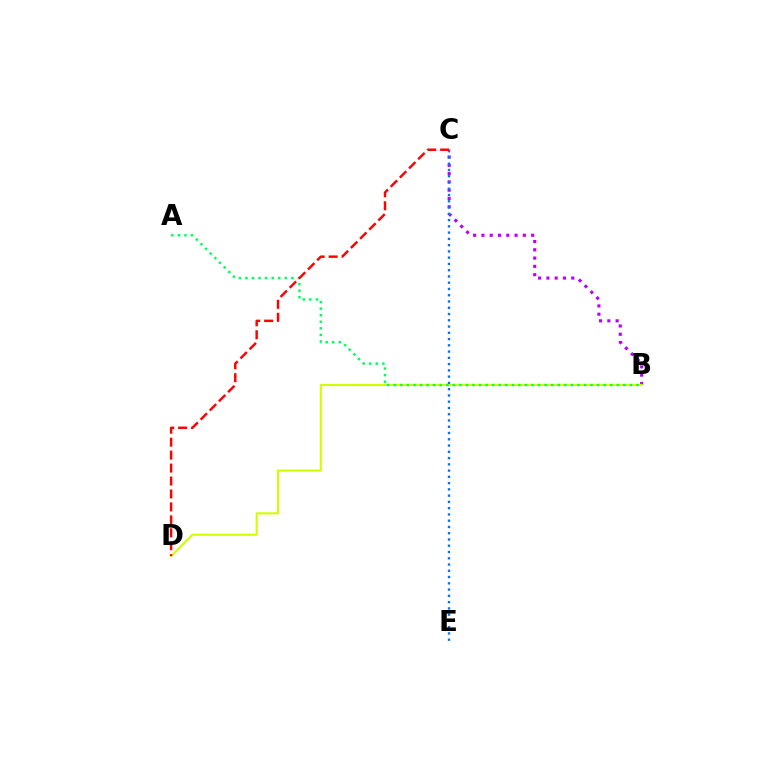{('B', 'C'): [{'color': '#b900ff', 'line_style': 'dotted', 'thickness': 2.25}], ('B', 'D'): [{'color': '#d1ff00', 'line_style': 'solid', 'thickness': 1.53}], ('A', 'B'): [{'color': '#00ff5c', 'line_style': 'dotted', 'thickness': 1.78}], ('C', 'E'): [{'color': '#0074ff', 'line_style': 'dotted', 'thickness': 1.7}], ('C', 'D'): [{'color': '#ff0000', 'line_style': 'dashed', 'thickness': 1.76}]}